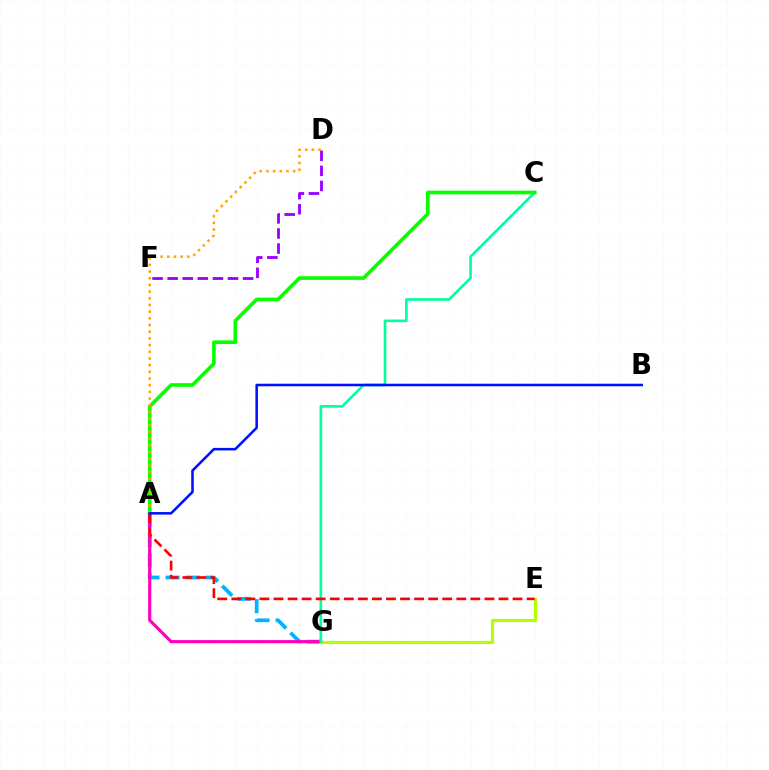{('A', 'G'): [{'color': '#00b5ff', 'line_style': 'dashed', 'thickness': 2.72}, {'color': '#ff00bd', 'line_style': 'solid', 'thickness': 2.28}], ('D', 'F'): [{'color': '#9b00ff', 'line_style': 'dashed', 'thickness': 2.05}], ('E', 'G'): [{'color': '#b3ff00', 'line_style': 'solid', 'thickness': 2.29}], ('C', 'G'): [{'color': '#00ff9d', 'line_style': 'solid', 'thickness': 1.91}], ('A', 'C'): [{'color': '#08ff00', 'line_style': 'solid', 'thickness': 2.62}], ('A', 'E'): [{'color': '#ff0000', 'line_style': 'dashed', 'thickness': 1.91}], ('A', 'D'): [{'color': '#ffa500', 'line_style': 'dotted', 'thickness': 1.82}], ('A', 'B'): [{'color': '#0010ff', 'line_style': 'solid', 'thickness': 1.84}]}